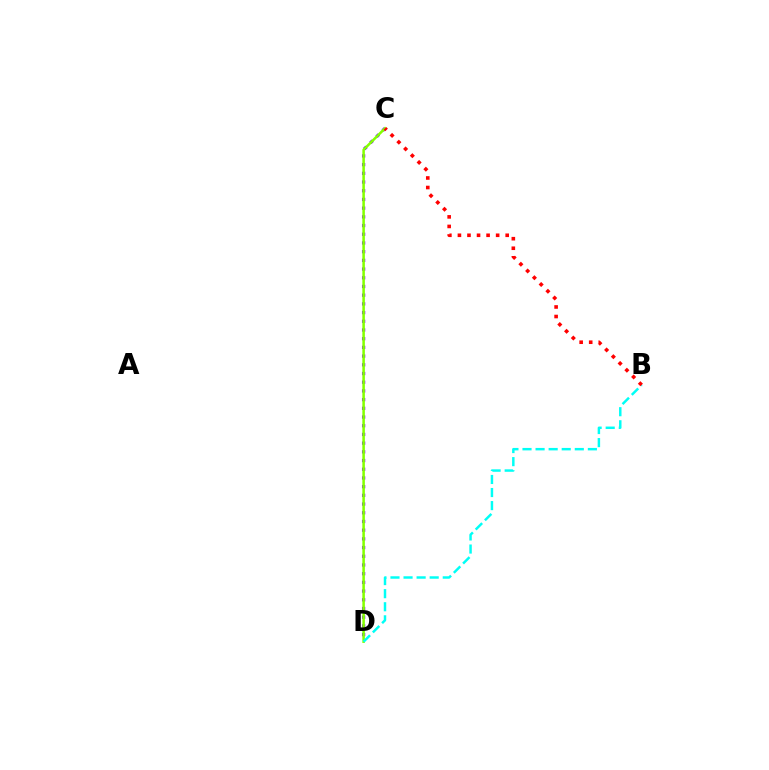{('C', 'D'): [{'color': '#7200ff', 'line_style': 'dotted', 'thickness': 2.36}, {'color': '#84ff00', 'line_style': 'solid', 'thickness': 1.82}], ('B', 'D'): [{'color': '#00fff6', 'line_style': 'dashed', 'thickness': 1.78}], ('B', 'C'): [{'color': '#ff0000', 'line_style': 'dotted', 'thickness': 2.6}]}